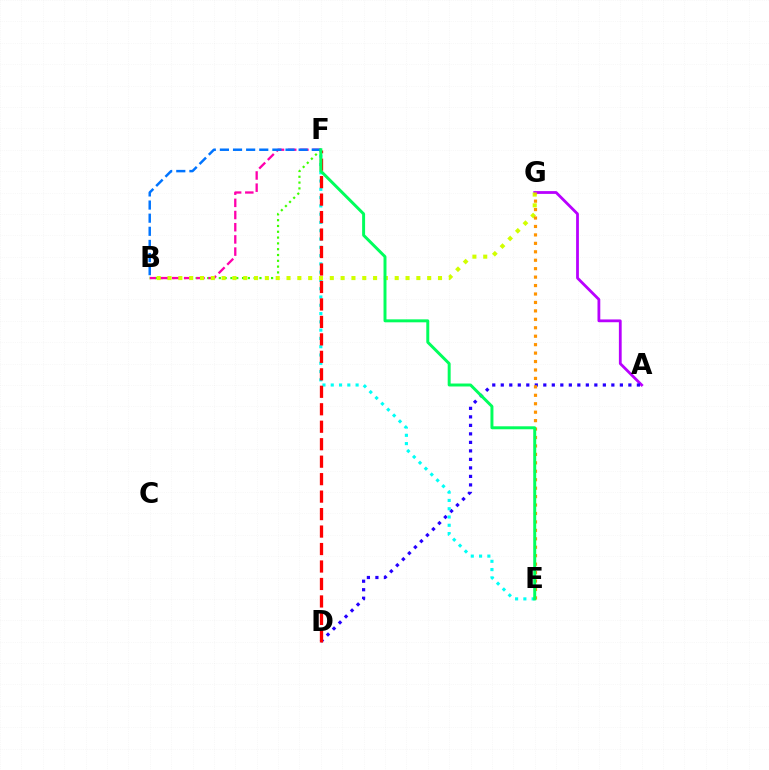{('B', 'F'): [{'color': '#3dff00', 'line_style': 'dotted', 'thickness': 1.58}, {'color': '#ff00ac', 'line_style': 'dashed', 'thickness': 1.66}, {'color': '#0074ff', 'line_style': 'dashed', 'thickness': 1.78}], ('A', 'G'): [{'color': '#b900ff', 'line_style': 'solid', 'thickness': 2.01}], ('A', 'D'): [{'color': '#2500ff', 'line_style': 'dotted', 'thickness': 2.31}], ('E', 'F'): [{'color': '#00fff6', 'line_style': 'dotted', 'thickness': 2.25}, {'color': '#00ff5c', 'line_style': 'solid', 'thickness': 2.13}], ('D', 'F'): [{'color': '#ff0000', 'line_style': 'dashed', 'thickness': 2.37}], ('B', 'G'): [{'color': '#d1ff00', 'line_style': 'dotted', 'thickness': 2.94}], ('E', 'G'): [{'color': '#ff9400', 'line_style': 'dotted', 'thickness': 2.29}]}